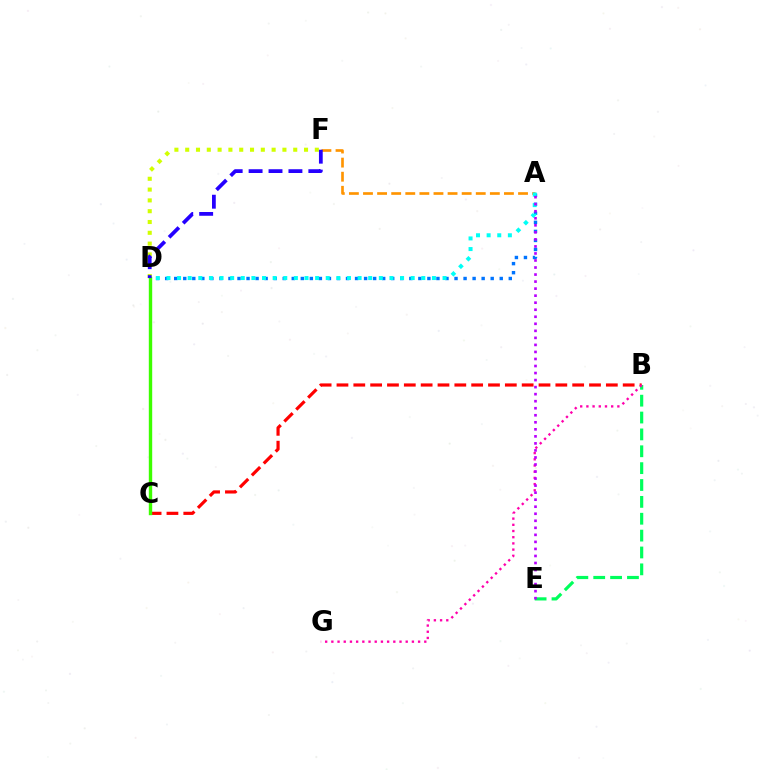{('B', 'C'): [{'color': '#ff0000', 'line_style': 'dashed', 'thickness': 2.29}], ('D', 'F'): [{'color': '#d1ff00', 'line_style': 'dotted', 'thickness': 2.94}, {'color': '#2500ff', 'line_style': 'dashed', 'thickness': 2.71}], ('A', 'D'): [{'color': '#0074ff', 'line_style': 'dotted', 'thickness': 2.46}, {'color': '#00fff6', 'line_style': 'dotted', 'thickness': 2.89}], ('A', 'F'): [{'color': '#ff9400', 'line_style': 'dashed', 'thickness': 1.91}], ('C', 'D'): [{'color': '#3dff00', 'line_style': 'solid', 'thickness': 2.44}], ('B', 'E'): [{'color': '#00ff5c', 'line_style': 'dashed', 'thickness': 2.29}], ('B', 'G'): [{'color': '#ff00ac', 'line_style': 'dotted', 'thickness': 1.68}], ('A', 'E'): [{'color': '#b900ff', 'line_style': 'dotted', 'thickness': 1.91}]}